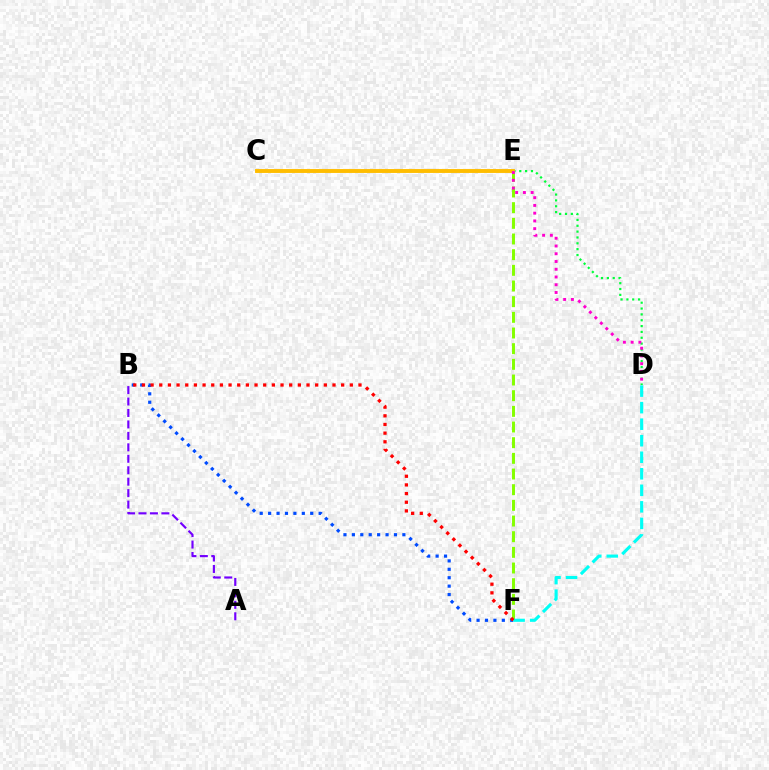{('B', 'F'): [{'color': '#004bff', 'line_style': 'dotted', 'thickness': 2.29}, {'color': '#ff0000', 'line_style': 'dotted', 'thickness': 2.35}], ('E', 'F'): [{'color': '#84ff00', 'line_style': 'dashed', 'thickness': 2.13}], ('D', 'F'): [{'color': '#00fff6', 'line_style': 'dashed', 'thickness': 2.25}], ('A', 'B'): [{'color': '#7200ff', 'line_style': 'dashed', 'thickness': 1.56}], ('D', 'E'): [{'color': '#00ff39', 'line_style': 'dotted', 'thickness': 1.59}, {'color': '#ff00cf', 'line_style': 'dotted', 'thickness': 2.1}], ('C', 'E'): [{'color': '#ffbd00', 'line_style': 'solid', 'thickness': 2.8}]}